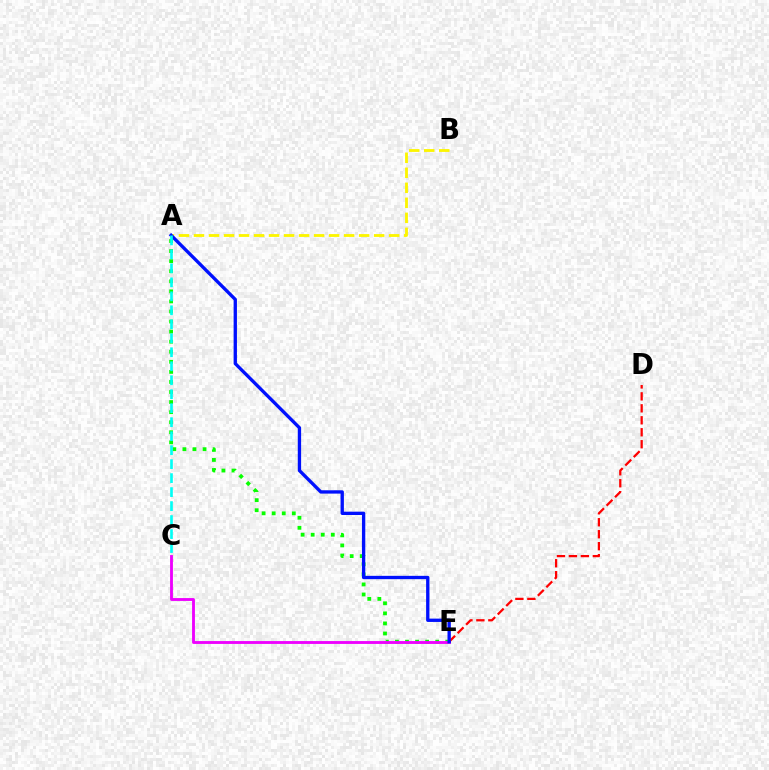{('A', 'E'): [{'color': '#08ff00', 'line_style': 'dotted', 'thickness': 2.73}, {'color': '#0010ff', 'line_style': 'solid', 'thickness': 2.4}], ('C', 'E'): [{'color': '#ee00ff', 'line_style': 'solid', 'thickness': 2.05}], ('A', 'B'): [{'color': '#fcf500', 'line_style': 'dashed', 'thickness': 2.04}], ('D', 'E'): [{'color': '#ff0000', 'line_style': 'dashed', 'thickness': 1.63}], ('A', 'C'): [{'color': '#00fff6', 'line_style': 'dashed', 'thickness': 1.9}]}